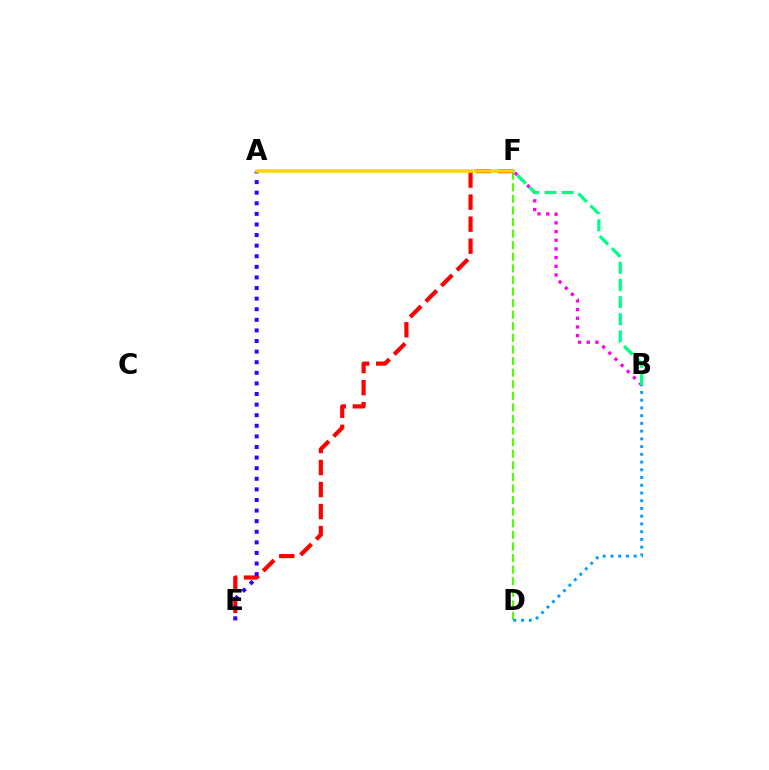{('D', 'F'): [{'color': '#4fff00', 'line_style': 'dashed', 'thickness': 1.57}], ('E', 'F'): [{'color': '#ff0000', 'line_style': 'dashed', 'thickness': 2.99}], ('A', 'E'): [{'color': '#3700ff', 'line_style': 'dotted', 'thickness': 2.88}], ('A', 'F'): [{'color': '#ffd500', 'line_style': 'solid', 'thickness': 2.52}], ('B', 'F'): [{'color': '#ff00ed', 'line_style': 'dotted', 'thickness': 2.36}, {'color': '#00ff86', 'line_style': 'dashed', 'thickness': 2.33}], ('B', 'D'): [{'color': '#009eff', 'line_style': 'dotted', 'thickness': 2.1}]}